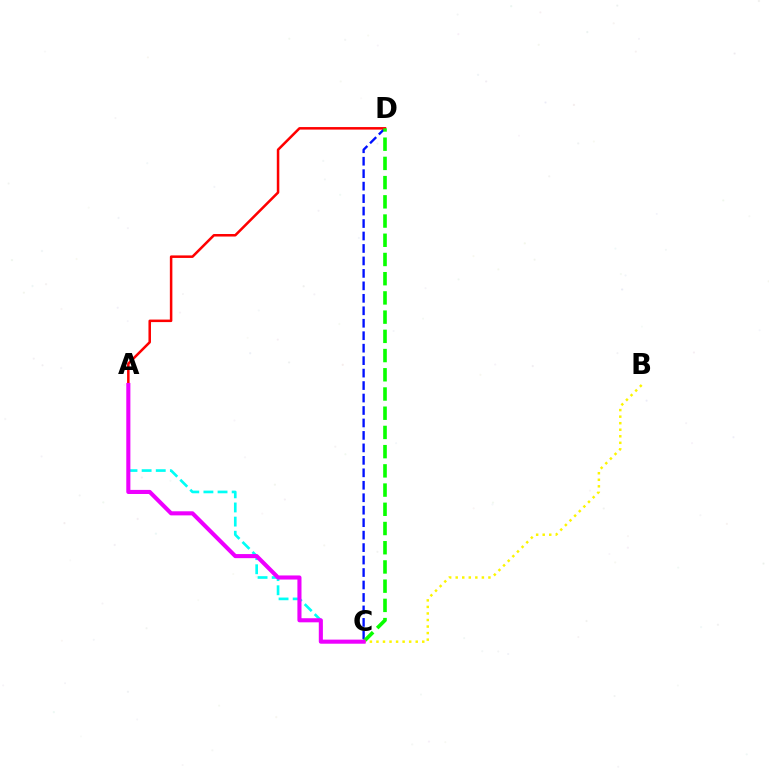{('A', 'C'): [{'color': '#00fff6', 'line_style': 'dashed', 'thickness': 1.92}, {'color': '#ee00ff', 'line_style': 'solid', 'thickness': 2.95}], ('C', 'D'): [{'color': '#0010ff', 'line_style': 'dashed', 'thickness': 1.69}, {'color': '#08ff00', 'line_style': 'dashed', 'thickness': 2.61}], ('A', 'D'): [{'color': '#ff0000', 'line_style': 'solid', 'thickness': 1.82}], ('B', 'C'): [{'color': '#fcf500', 'line_style': 'dotted', 'thickness': 1.78}]}